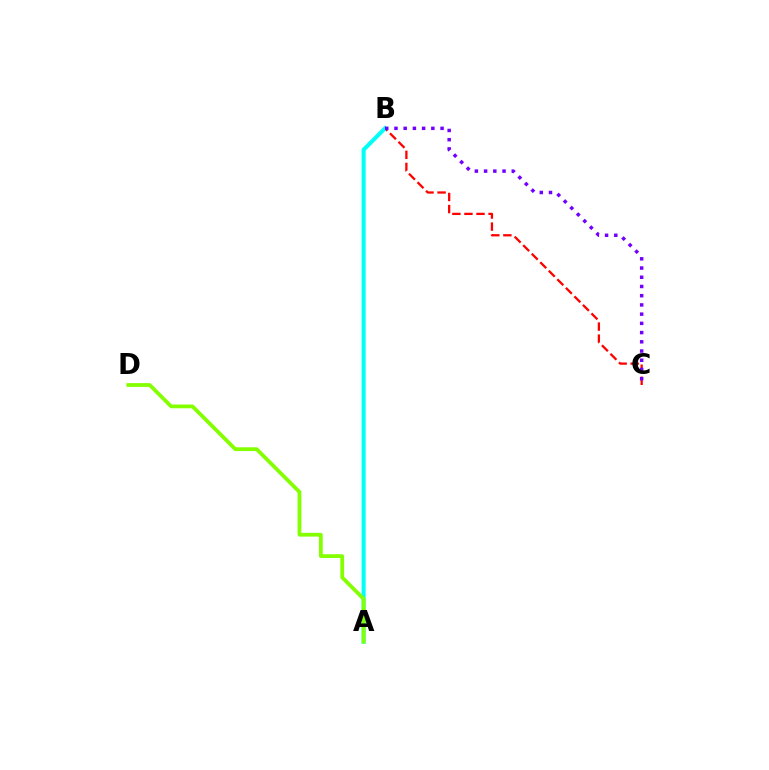{('B', 'C'): [{'color': '#ff0000', 'line_style': 'dashed', 'thickness': 1.64}, {'color': '#7200ff', 'line_style': 'dotted', 'thickness': 2.51}], ('A', 'B'): [{'color': '#00fff6', 'line_style': 'solid', 'thickness': 2.93}], ('A', 'D'): [{'color': '#84ff00', 'line_style': 'solid', 'thickness': 2.72}]}